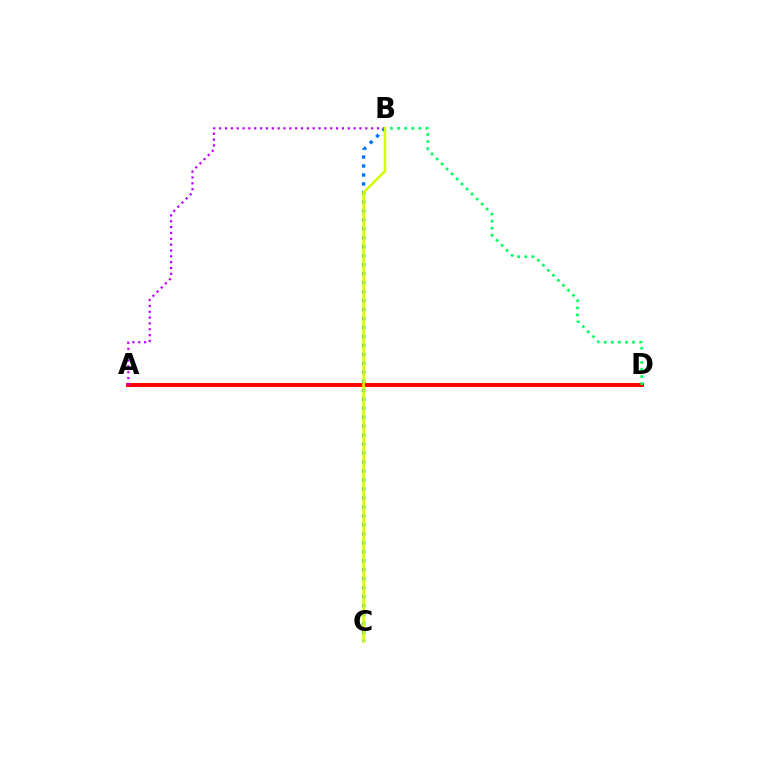{('B', 'C'): [{'color': '#0074ff', 'line_style': 'dotted', 'thickness': 2.44}, {'color': '#d1ff00', 'line_style': 'solid', 'thickness': 1.83}], ('A', 'D'): [{'color': '#ff0000', 'line_style': 'solid', 'thickness': 2.83}], ('A', 'B'): [{'color': '#b900ff', 'line_style': 'dotted', 'thickness': 1.59}], ('B', 'D'): [{'color': '#00ff5c', 'line_style': 'dotted', 'thickness': 1.92}]}